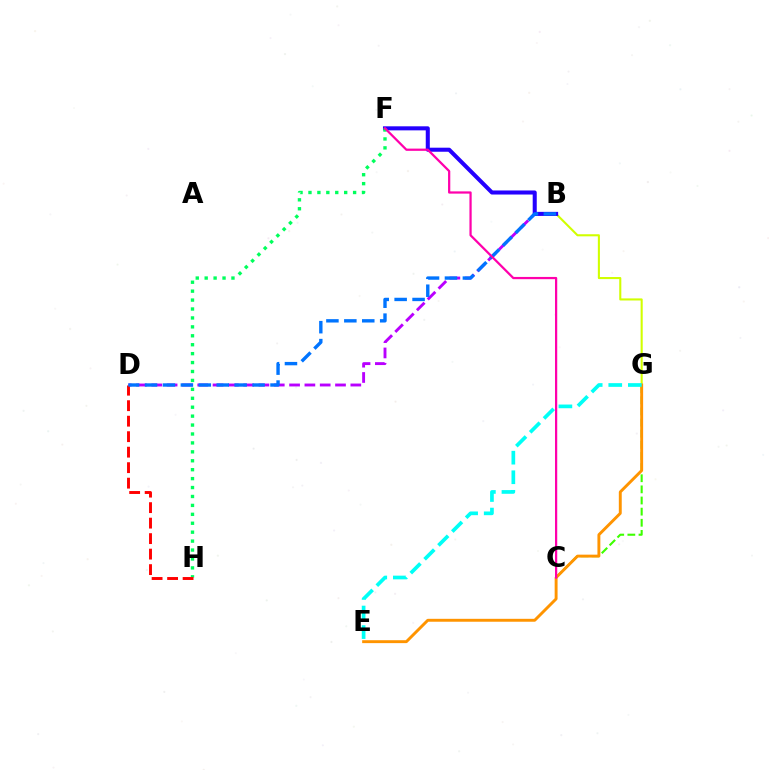{('B', 'D'): [{'color': '#b900ff', 'line_style': 'dashed', 'thickness': 2.08}, {'color': '#0074ff', 'line_style': 'dashed', 'thickness': 2.44}], ('C', 'G'): [{'color': '#3dff00', 'line_style': 'dashed', 'thickness': 1.51}], ('B', 'G'): [{'color': '#d1ff00', 'line_style': 'solid', 'thickness': 1.51}], ('E', 'G'): [{'color': '#ff9400', 'line_style': 'solid', 'thickness': 2.1}, {'color': '#00fff6', 'line_style': 'dashed', 'thickness': 2.66}], ('B', 'F'): [{'color': '#2500ff', 'line_style': 'solid', 'thickness': 2.92}], ('F', 'H'): [{'color': '#00ff5c', 'line_style': 'dotted', 'thickness': 2.43}], ('D', 'H'): [{'color': '#ff0000', 'line_style': 'dashed', 'thickness': 2.1}], ('C', 'F'): [{'color': '#ff00ac', 'line_style': 'solid', 'thickness': 1.61}]}